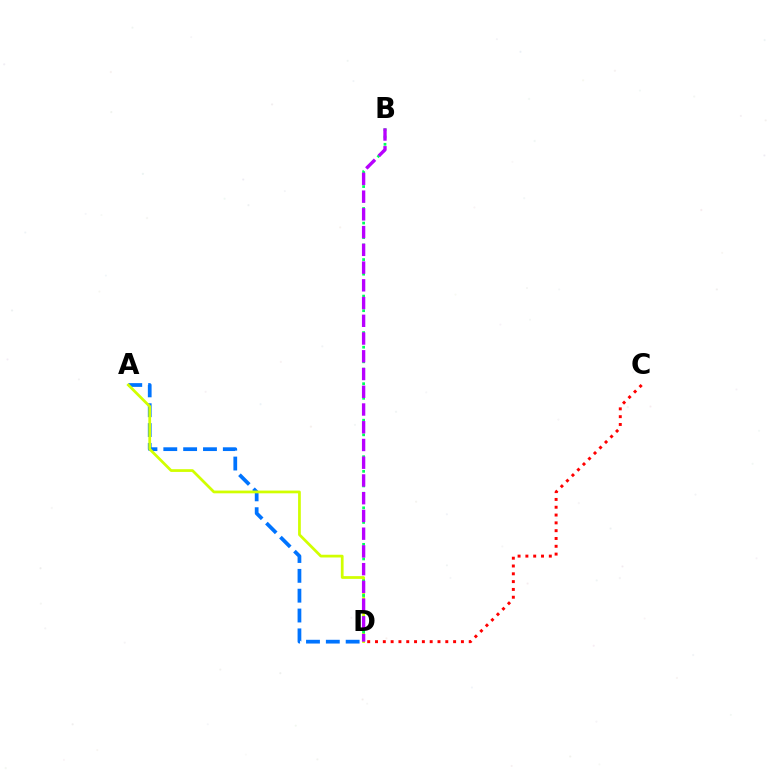{('A', 'D'): [{'color': '#0074ff', 'line_style': 'dashed', 'thickness': 2.7}, {'color': '#d1ff00', 'line_style': 'solid', 'thickness': 1.97}], ('C', 'D'): [{'color': '#ff0000', 'line_style': 'dotted', 'thickness': 2.12}], ('B', 'D'): [{'color': '#00ff5c', 'line_style': 'dotted', 'thickness': 1.98}, {'color': '#b900ff', 'line_style': 'dashed', 'thickness': 2.41}]}